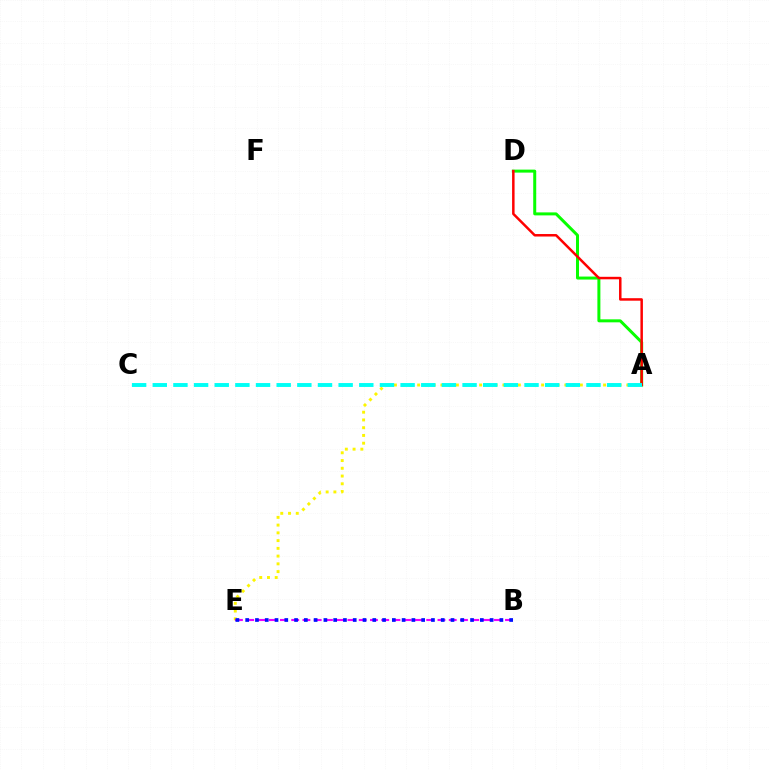{('A', 'D'): [{'color': '#08ff00', 'line_style': 'solid', 'thickness': 2.16}, {'color': '#ff0000', 'line_style': 'solid', 'thickness': 1.8}], ('A', 'E'): [{'color': '#fcf500', 'line_style': 'dotted', 'thickness': 2.1}], ('B', 'E'): [{'color': '#ee00ff', 'line_style': 'dashed', 'thickness': 1.53}, {'color': '#0010ff', 'line_style': 'dotted', 'thickness': 2.66}], ('A', 'C'): [{'color': '#00fff6', 'line_style': 'dashed', 'thickness': 2.81}]}